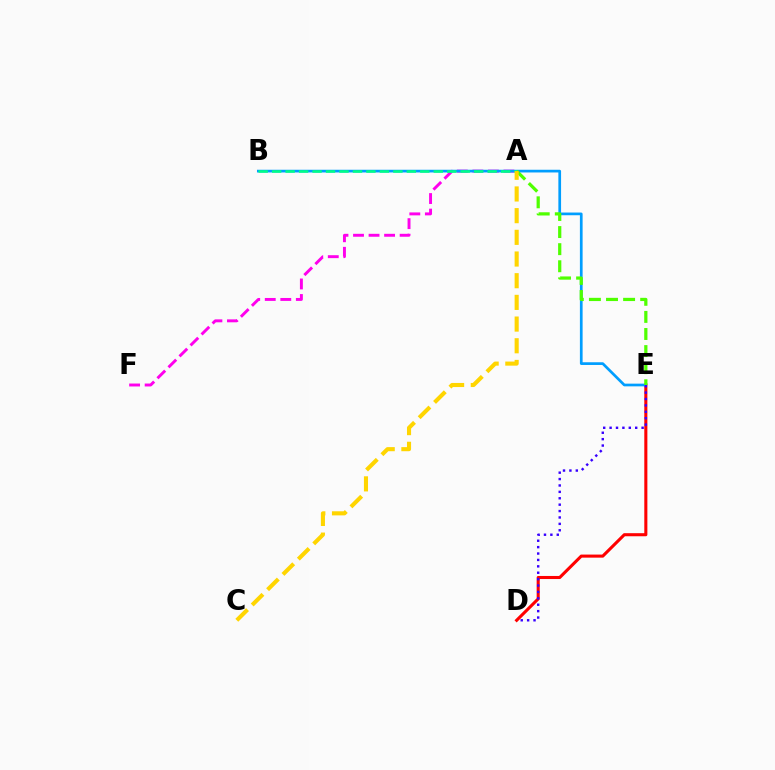{('D', 'E'): [{'color': '#ff0000', 'line_style': 'solid', 'thickness': 2.21}, {'color': '#3700ff', 'line_style': 'dotted', 'thickness': 1.74}], ('A', 'F'): [{'color': '#ff00ed', 'line_style': 'dashed', 'thickness': 2.11}], ('B', 'E'): [{'color': '#009eff', 'line_style': 'solid', 'thickness': 1.95}], ('A', 'B'): [{'color': '#00ff86', 'line_style': 'dashed', 'thickness': 1.83}], ('A', 'E'): [{'color': '#4fff00', 'line_style': 'dashed', 'thickness': 2.32}], ('A', 'C'): [{'color': '#ffd500', 'line_style': 'dashed', 'thickness': 2.95}]}